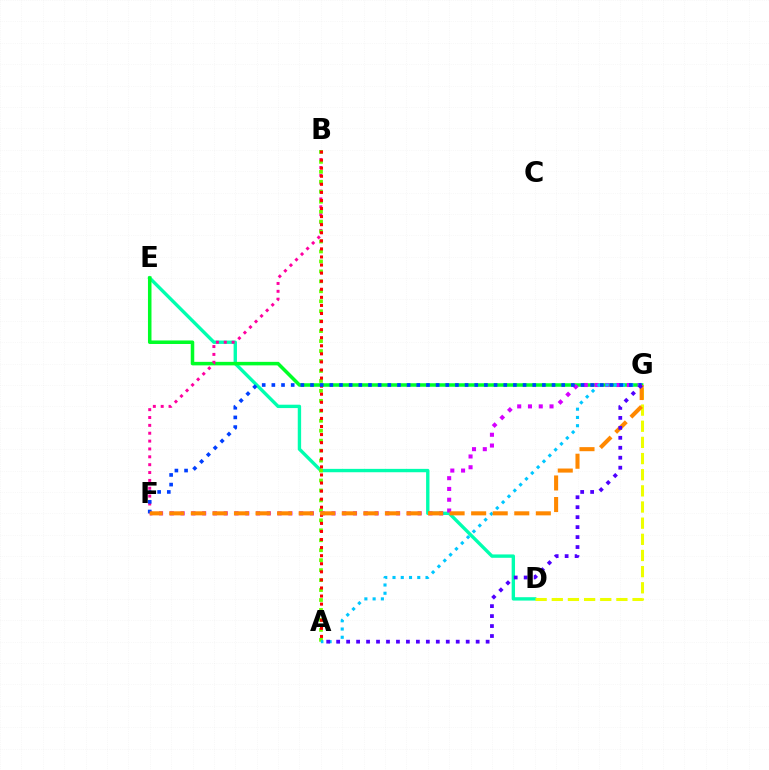{('D', 'E'): [{'color': '#00ffaf', 'line_style': 'solid', 'thickness': 2.43}], ('E', 'G'): [{'color': '#00ff27', 'line_style': 'solid', 'thickness': 2.54}], ('B', 'F'): [{'color': '#ff00a0', 'line_style': 'dotted', 'thickness': 2.14}], ('A', 'B'): [{'color': '#66ff00', 'line_style': 'dotted', 'thickness': 2.71}, {'color': '#ff0000', 'line_style': 'dotted', 'thickness': 2.19}], ('F', 'G'): [{'color': '#d600ff', 'line_style': 'dotted', 'thickness': 2.93}, {'color': '#003fff', 'line_style': 'dotted', 'thickness': 2.63}, {'color': '#ff8800', 'line_style': 'dashed', 'thickness': 2.93}], ('A', 'G'): [{'color': '#00c7ff', 'line_style': 'dotted', 'thickness': 2.24}, {'color': '#4f00ff', 'line_style': 'dotted', 'thickness': 2.71}], ('D', 'G'): [{'color': '#eeff00', 'line_style': 'dashed', 'thickness': 2.19}]}